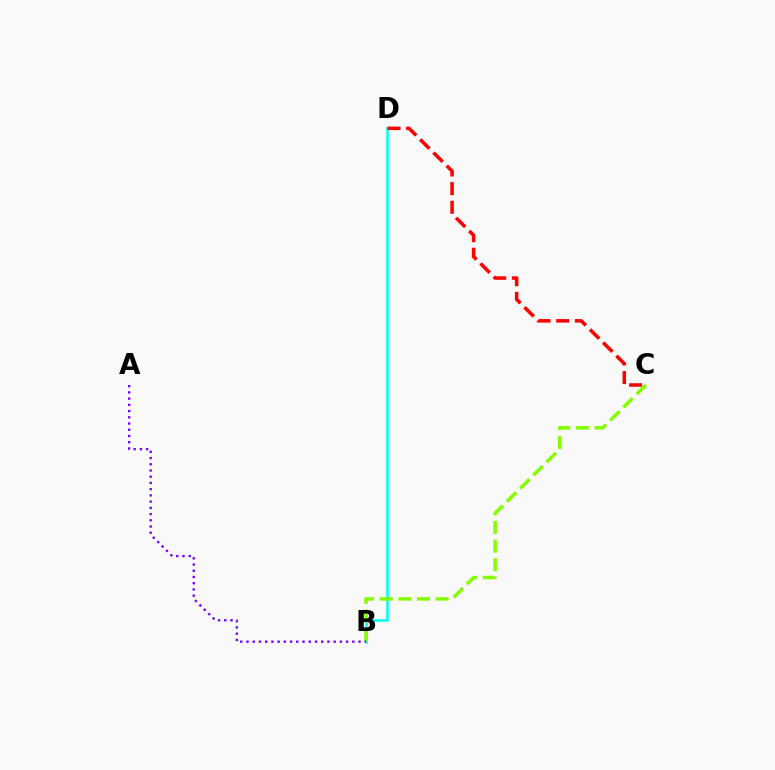{('B', 'D'): [{'color': '#00fff6', 'line_style': 'solid', 'thickness': 1.84}], ('B', 'C'): [{'color': '#84ff00', 'line_style': 'dashed', 'thickness': 2.53}], ('A', 'B'): [{'color': '#7200ff', 'line_style': 'dotted', 'thickness': 1.69}], ('C', 'D'): [{'color': '#ff0000', 'line_style': 'dashed', 'thickness': 2.53}]}